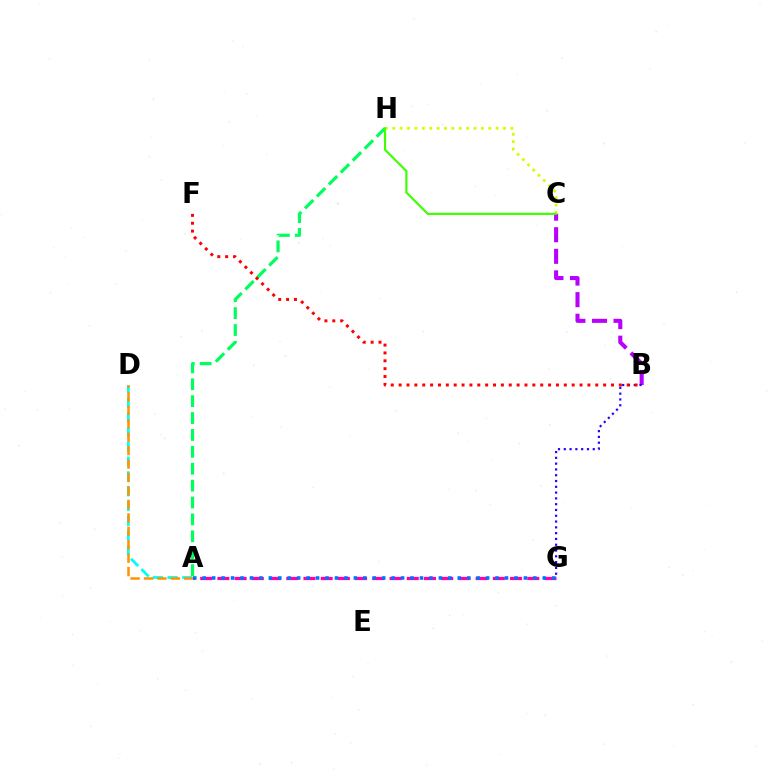{('A', 'D'): [{'color': '#00fff6', 'line_style': 'dashed', 'thickness': 2.0}, {'color': '#ff9400', 'line_style': 'dashed', 'thickness': 1.83}], ('A', 'G'): [{'color': '#ff00ac', 'line_style': 'dashed', 'thickness': 2.34}, {'color': '#0074ff', 'line_style': 'dotted', 'thickness': 2.57}], ('A', 'H'): [{'color': '#00ff5c', 'line_style': 'dashed', 'thickness': 2.3}], ('B', 'C'): [{'color': '#b900ff', 'line_style': 'dashed', 'thickness': 2.93}], ('B', 'G'): [{'color': '#2500ff', 'line_style': 'dotted', 'thickness': 1.57}], ('C', 'H'): [{'color': '#d1ff00', 'line_style': 'dotted', 'thickness': 2.01}, {'color': '#3dff00', 'line_style': 'solid', 'thickness': 1.54}], ('B', 'F'): [{'color': '#ff0000', 'line_style': 'dotted', 'thickness': 2.14}]}